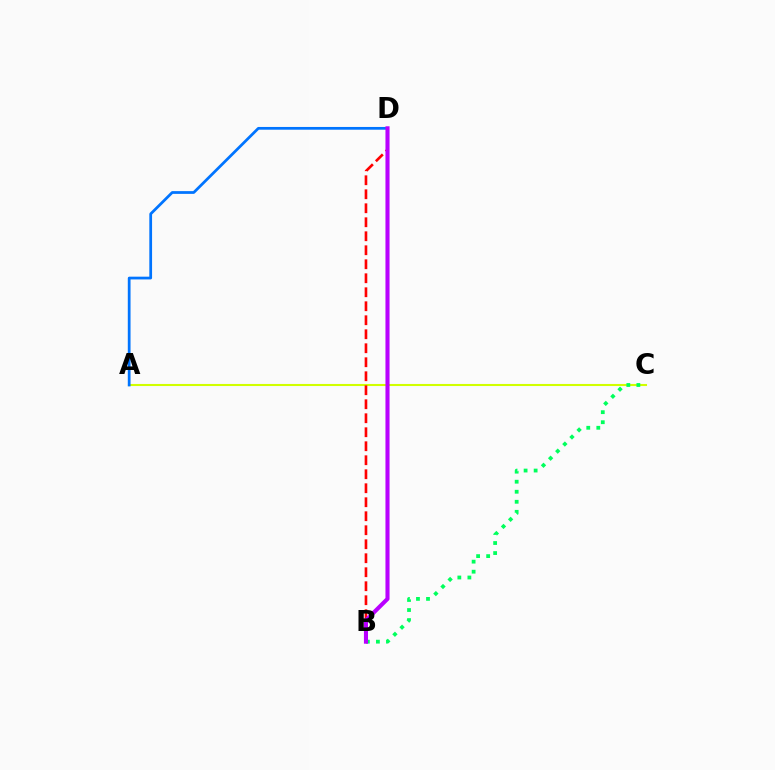{('A', 'C'): [{'color': '#d1ff00', 'line_style': 'solid', 'thickness': 1.5}], ('A', 'D'): [{'color': '#0074ff', 'line_style': 'solid', 'thickness': 1.98}], ('B', 'C'): [{'color': '#00ff5c', 'line_style': 'dotted', 'thickness': 2.73}], ('B', 'D'): [{'color': '#ff0000', 'line_style': 'dashed', 'thickness': 1.9}, {'color': '#b900ff', 'line_style': 'solid', 'thickness': 2.94}]}